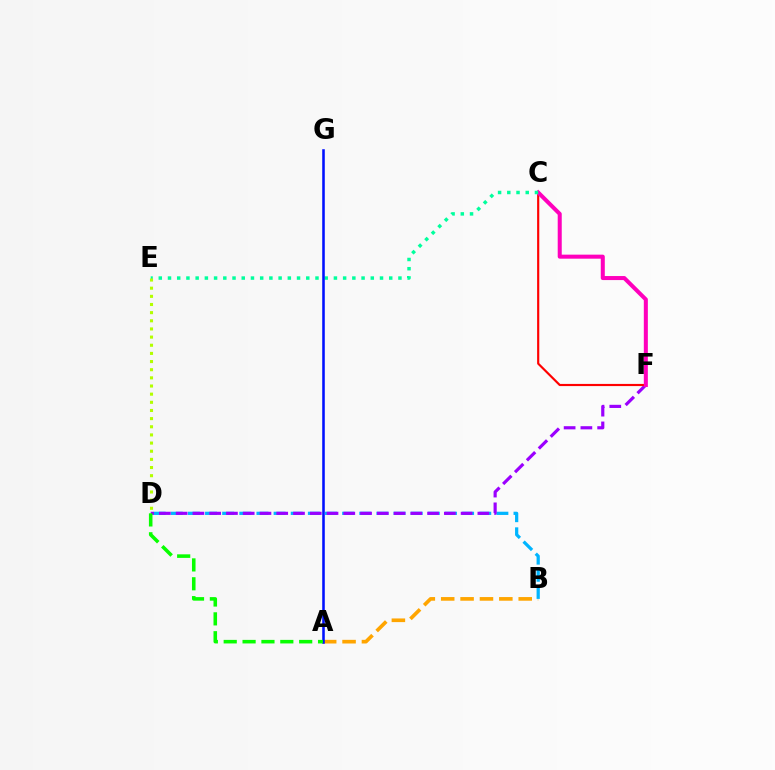{('A', 'B'): [{'color': '#ffa500', 'line_style': 'dashed', 'thickness': 2.63}], ('B', 'D'): [{'color': '#00b5ff', 'line_style': 'dashed', 'thickness': 2.33}], ('D', 'F'): [{'color': '#9b00ff', 'line_style': 'dashed', 'thickness': 2.28}], ('C', 'F'): [{'color': '#ff0000', 'line_style': 'solid', 'thickness': 1.56}, {'color': '#ff00bd', 'line_style': 'solid', 'thickness': 2.91}], ('C', 'E'): [{'color': '#00ff9d', 'line_style': 'dotted', 'thickness': 2.5}], ('A', 'G'): [{'color': '#0010ff', 'line_style': 'solid', 'thickness': 1.84}], ('A', 'D'): [{'color': '#08ff00', 'line_style': 'dashed', 'thickness': 2.56}], ('D', 'E'): [{'color': '#b3ff00', 'line_style': 'dotted', 'thickness': 2.21}]}